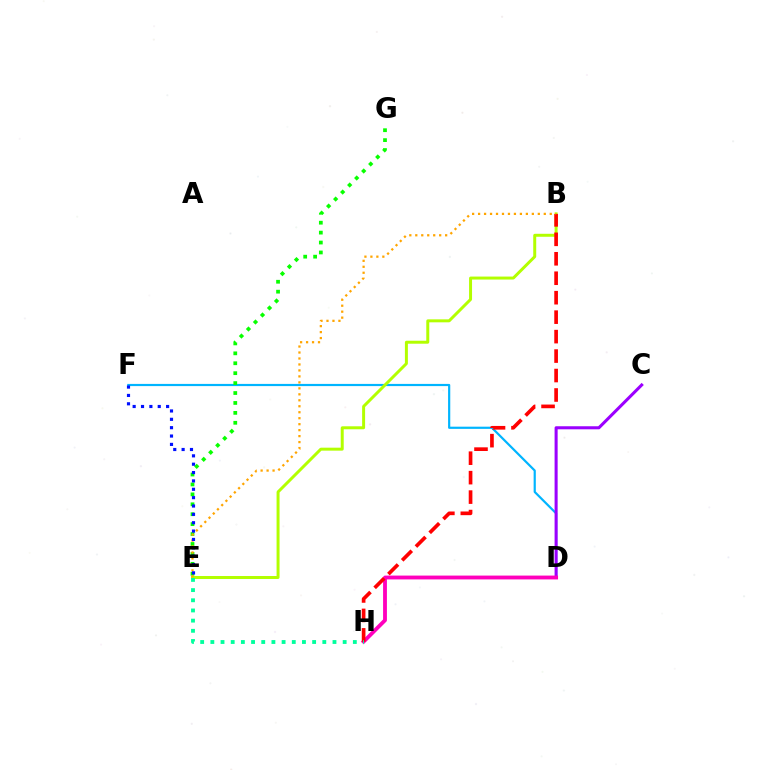{('D', 'F'): [{'color': '#00b5ff', 'line_style': 'solid', 'thickness': 1.58}], ('B', 'E'): [{'color': '#b3ff00', 'line_style': 'solid', 'thickness': 2.14}, {'color': '#ffa500', 'line_style': 'dotted', 'thickness': 1.62}], ('C', 'D'): [{'color': '#9b00ff', 'line_style': 'solid', 'thickness': 2.2}], ('D', 'H'): [{'color': '#ff00bd', 'line_style': 'solid', 'thickness': 2.76}], ('E', 'G'): [{'color': '#08ff00', 'line_style': 'dotted', 'thickness': 2.7}], ('B', 'H'): [{'color': '#ff0000', 'line_style': 'dashed', 'thickness': 2.64}], ('E', 'H'): [{'color': '#00ff9d', 'line_style': 'dotted', 'thickness': 2.77}], ('E', 'F'): [{'color': '#0010ff', 'line_style': 'dotted', 'thickness': 2.27}]}